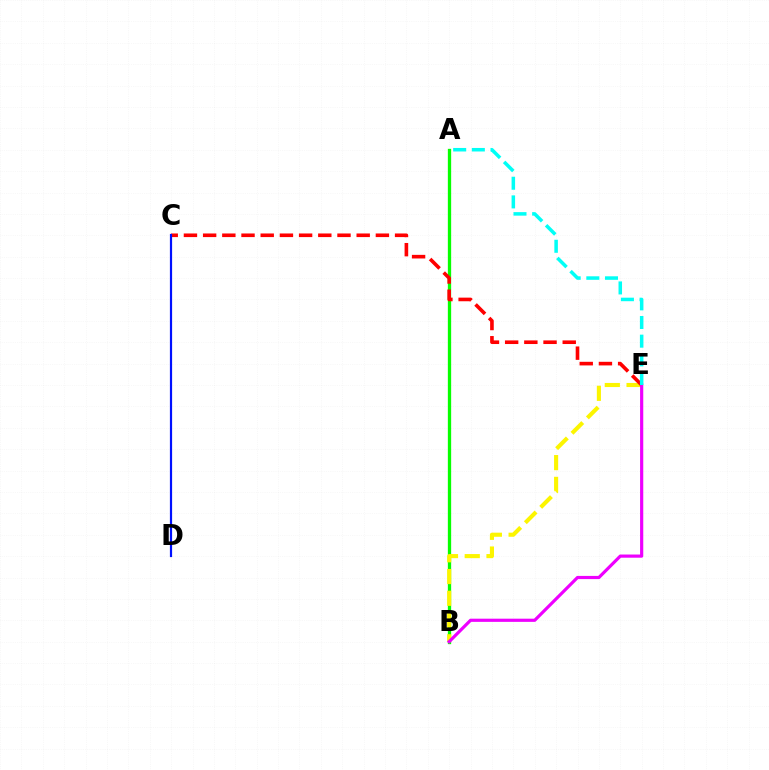{('A', 'B'): [{'color': '#08ff00', 'line_style': 'solid', 'thickness': 2.38}], ('B', 'E'): [{'color': '#fcf500', 'line_style': 'dashed', 'thickness': 2.96}, {'color': '#ee00ff', 'line_style': 'solid', 'thickness': 2.29}], ('C', 'E'): [{'color': '#ff0000', 'line_style': 'dashed', 'thickness': 2.61}], ('C', 'D'): [{'color': '#0010ff', 'line_style': 'solid', 'thickness': 1.59}], ('A', 'E'): [{'color': '#00fff6', 'line_style': 'dashed', 'thickness': 2.53}]}